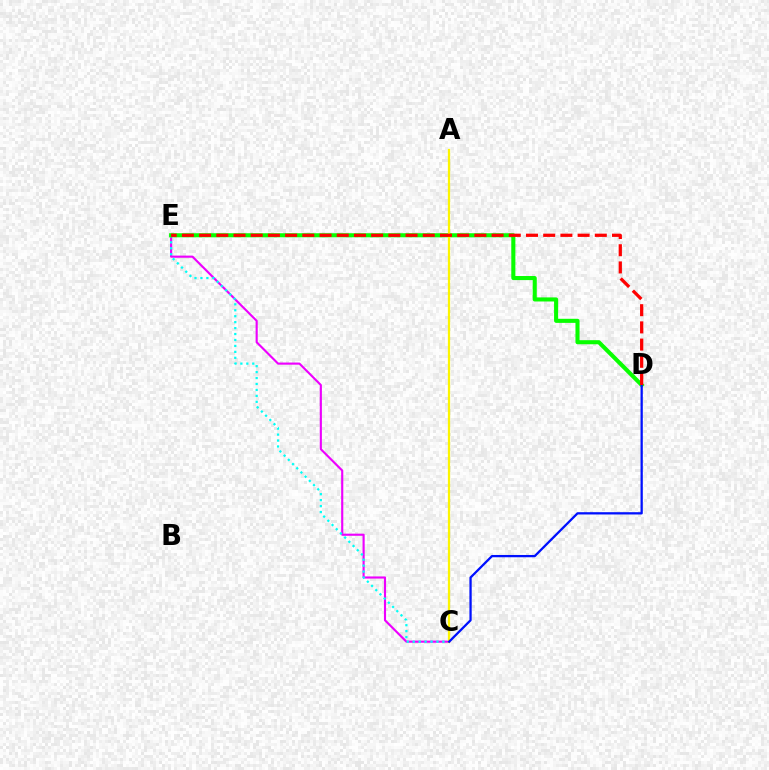{('C', 'E'): [{'color': '#ee00ff', 'line_style': 'solid', 'thickness': 1.54}, {'color': '#00fff6', 'line_style': 'dotted', 'thickness': 1.62}], ('D', 'E'): [{'color': '#08ff00', 'line_style': 'solid', 'thickness': 2.94}, {'color': '#ff0000', 'line_style': 'dashed', 'thickness': 2.34}], ('A', 'C'): [{'color': '#fcf500', 'line_style': 'solid', 'thickness': 1.62}], ('C', 'D'): [{'color': '#0010ff', 'line_style': 'solid', 'thickness': 1.64}]}